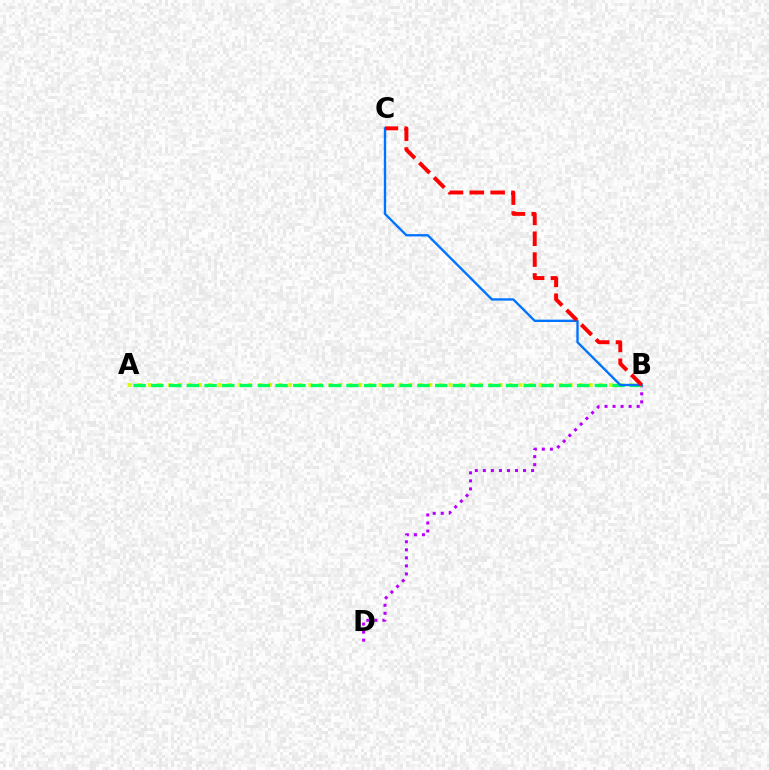{('B', 'D'): [{'color': '#b900ff', 'line_style': 'dotted', 'thickness': 2.18}], ('A', 'B'): [{'color': '#d1ff00', 'line_style': 'dotted', 'thickness': 2.72}, {'color': '#00ff5c', 'line_style': 'dashed', 'thickness': 2.41}], ('B', 'C'): [{'color': '#0074ff', 'line_style': 'solid', 'thickness': 1.69}, {'color': '#ff0000', 'line_style': 'dashed', 'thickness': 2.83}]}